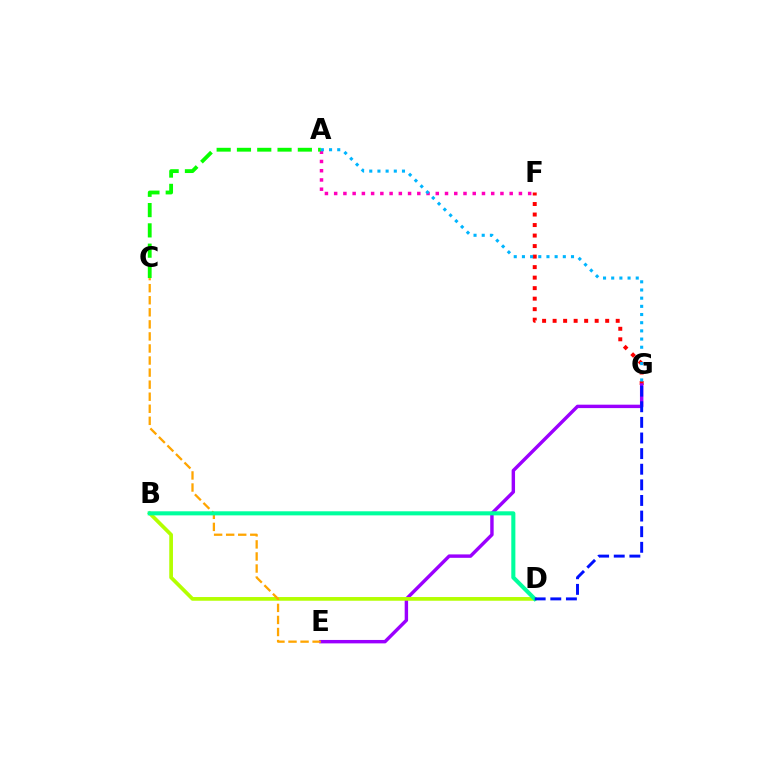{('F', 'G'): [{'color': '#ff0000', 'line_style': 'dotted', 'thickness': 2.86}], ('E', 'G'): [{'color': '#9b00ff', 'line_style': 'solid', 'thickness': 2.46}], ('A', 'F'): [{'color': '#ff00bd', 'line_style': 'dotted', 'thickness': 2.51}], ('B', 'D'): [{'color': '#b3ff00', 'line_style': 'solid', 'thickness': 2.67}, {'color': '#00ff9d', 'line_style': 'solid', 'thickness': 2.93}], ('A', 'C'): [{'color': '#08ff00', 'line_style': 'dashed', 'thickness': 2.76}], ('A', 'G'): [{'color': '#00b5ff', 'line_style': 'dotted', 'thickness': 2.22}], ('C', 'E'): [{'color': '#ffa500', 'line_style': 'dashed', 'thickness': 1.64}], ('D', 'G'): [{'color': '#0010ff', 'line_style': 'dashed', 'thickness': 2.12}]}